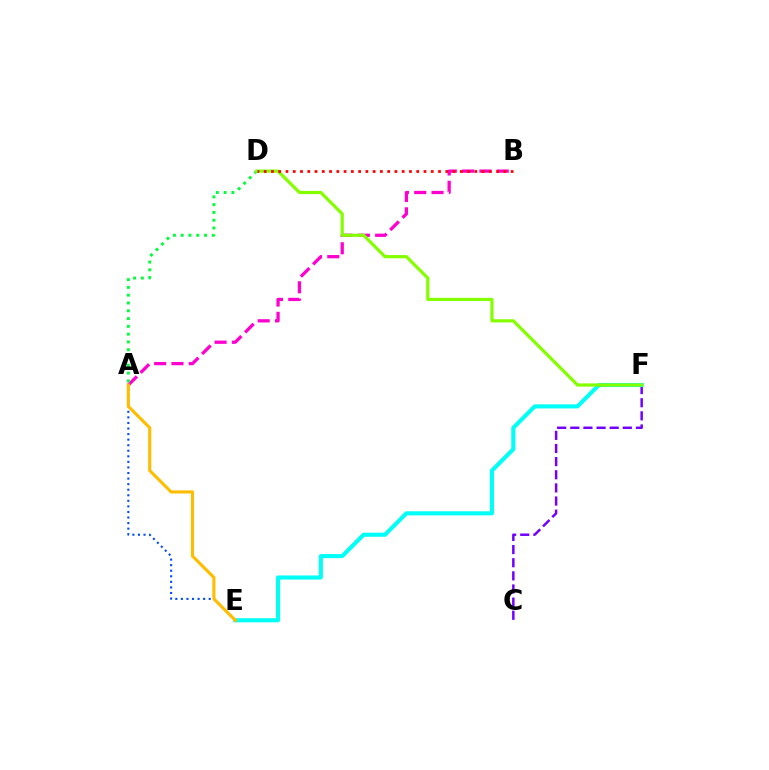{('A', 'B'): [{'color': '#ff00cf', 'line_style': 'dashed', 'thickness': 2.35}], ('C', 'F'): [{'color': '#7200ff', 'line_style': 'dashed', 'thickness': 1.78}], ('E', 'F'): [{'color': '#00fff6', 'line_style': 'solid', 'thickness': 2.95}], ('A', 'D'): [{'color': '#00ff39', 'line_style': 'dotted', 'thickness': 2.12}], ('A', 'E'): [{'color': '#004bff', 'line_style': 'dotted', 'thickness': 1.51}, {'color': '#ffbd00', 'line_style': 'solid', 'thickness': 2.23}], ('D', 'F'): [{'color': '#84ff00', 'line_style': 'solid', 'thickness': 2.3}], ('B', 'D'): [{'color': '#ff0000', 'line_style': 'dotted', 'thickness': 1.97}]}